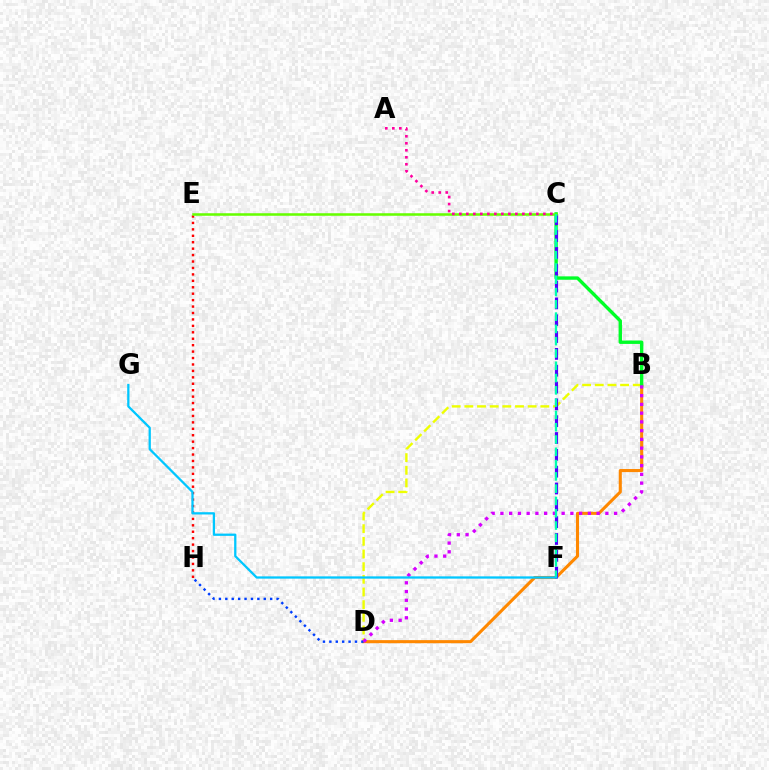{('B', 'D'): [{'color': '#ff8800', 'line_style': 'solid', 'thickness': 2.22}, {'color': '#eeff00', 'line_style': 'dashed', 'thickness': 1.72}, {'color': '#d600ff', 'line_style': 'dotted', 'thickness': 2.38}], ('E', 'H'): [{'color': '#ff0000', 'line_style': 'dotted', 'thickness': 1.75}], ('B', 'C'): [{'color': '#00ff27', 'line_style': 'solid', 'thickness': 2.44}], ('C', 'F'): [{'color': '#4f00ff', 'line_style': 'dashed', 'thickness': 2.29}, {'color': '#00ffaf', 'line_style': 'dashed', 'thickness': 1.67}], ('C', 'E'): [{'color': '#66ff00', 'line_style': 'solid', 'thickness': 1.83}], ('A', 'C'): [{'color': '#ff00a0', 'line_style': 'dotted', 'thickness': 1.9}], ('D', 'H'): [{'color': '#003fff', 'line_style': 'dotted', 'thickness': 1.74}], ('F', 'G'): [{'color': '#00c7ff', 'line_style': 'solid', 'thickness': 1.64}]}